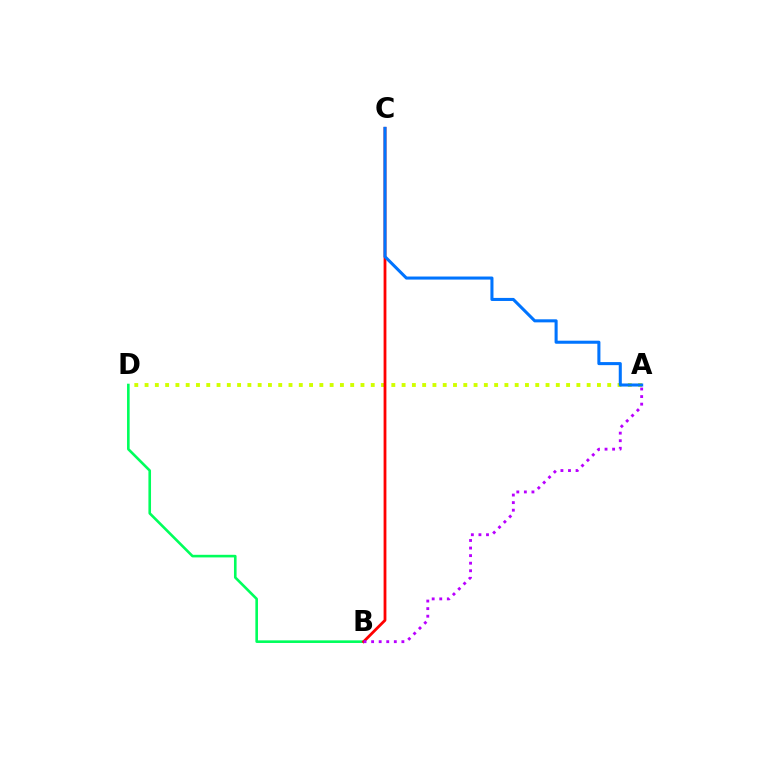{('A', 'D'): [{'color': '#d1ff00', 'line_style': 'dotted', 'thickness': 2.79}], ('B', 'D'): [{'color': '#00ff5c', 'line_style': 'solid', 'thickness': 1.88}], ('B', 'C'): [{'color': '#ff0000', 'line_style': 'solid', 'thickness': 2.02}], ('A', 'B'): [{'color': '#b900ff', 'line_style': 'dotted', 'thickness': 2.06}], ('A', 'C'): [{'color': '#0074ff', 'line_style': 'solid', 'thickness': 2.2}]}